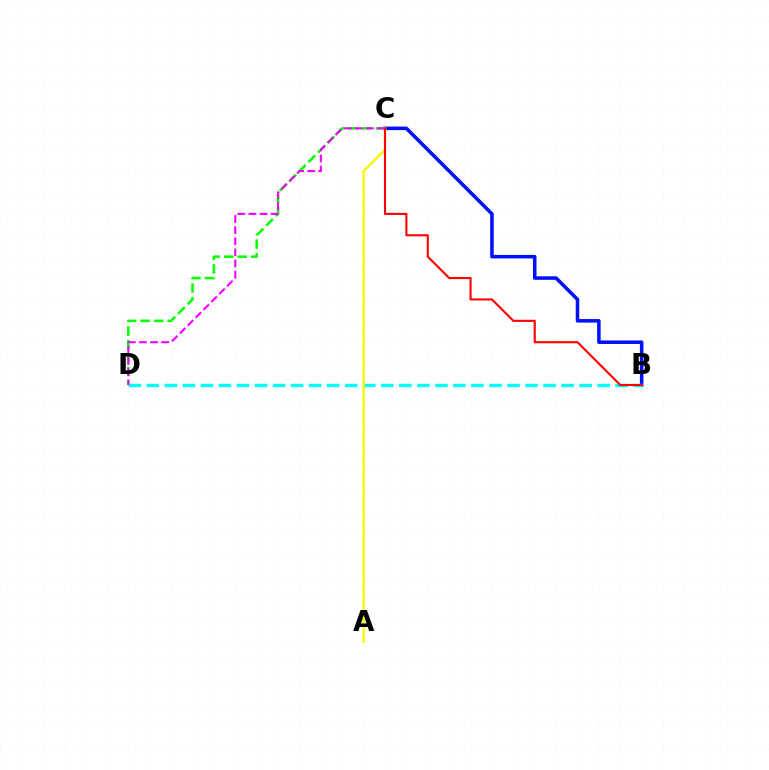{('B', 'C'): [{'color': '#0010ff', 'line_style': 'solid', 'thickness': 2.55}, {'color': '#ff0000', 'line_style': 'solid', 'thickness': 1.51}], ('C', 'D'): [{'color': '#08ff00', 'line_style': 'dashed', 'thickness': 1.84}, {'color': '#ee00ff', 'line_style': 'dashed', 'thickness': 1.51}], ('B', 'D'): [{'color': '#00fff6', 'line_style': 'dashed', 'thickness': 2.45}], ('A', 'C'): [{'color': '#fcf500', 'line_style': 'solid', 'thickness': 1.7}]}